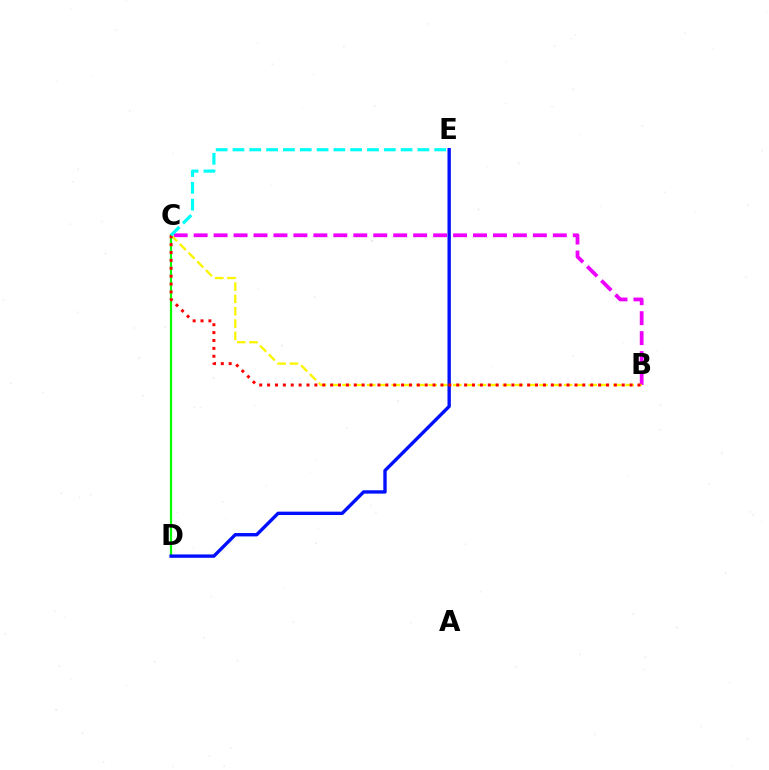{('B', 'C'): [{'color': '#ee00ff', 'line_style': 'dashed', 'thickness': 2.71}, {'color': '#fcf500', 'line_style': 'dashed', 'thickness': 1.67}, {'color': '#ff0000', 'line_style': 'dotted', 'thickness': 2.14}], ('C', 'D'): [{'color': '#08ff00', 'line_style': 'solid', 'thickness': 1.59}], ('D', 'E'): [{'color': '#0010ff', 'line_style': 'solid', 'thickness': 2.43}], ('C', 'E'): [{'color': '#00fff6', 'line_style': 'dashed', 'thickness': 2.28}]}